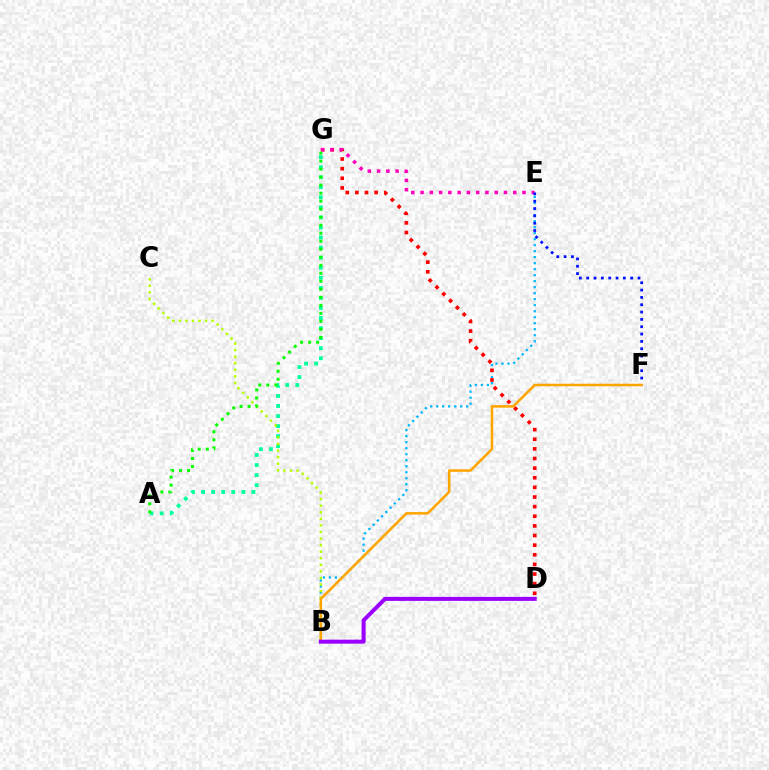{('A', 'G'): [{'color': '#00ff9d', 'line_style': 'dotted', 'thickness': 2.73}, {'color': '#08ff00', 'line_style': 'dotted', 'thickness': 2.18}], ('B', 'E'): [{'color': '#00b5ff', 'line_style': 'dotted', 'thickness': 1.63}], ('B', 'C'): [{'color': '#b3ff00', 'line_style': 'dotted', 'thickness': 1.78}], ('D', 'G'): [{'color': '#ff0000', 'line_style': 'dotted', 'thickness': 2.62}], ('E', 'G'): [{'color': '#ff00bd', 'line_style': 'dotted', 'thickness': 2.52}], ('E', 'F'): [{'color': '#0010ff', 'line_style': 'dotted', 'thickness': 1.99}], ('B', 'F'): [{'color': '#ffa500', 'line_style': 'solid', 'thickness': 1.84}], ('B', 'D'): [{'color': '#9b00ff', 'line_style': 'solid', 'thickness': 2.89}]}